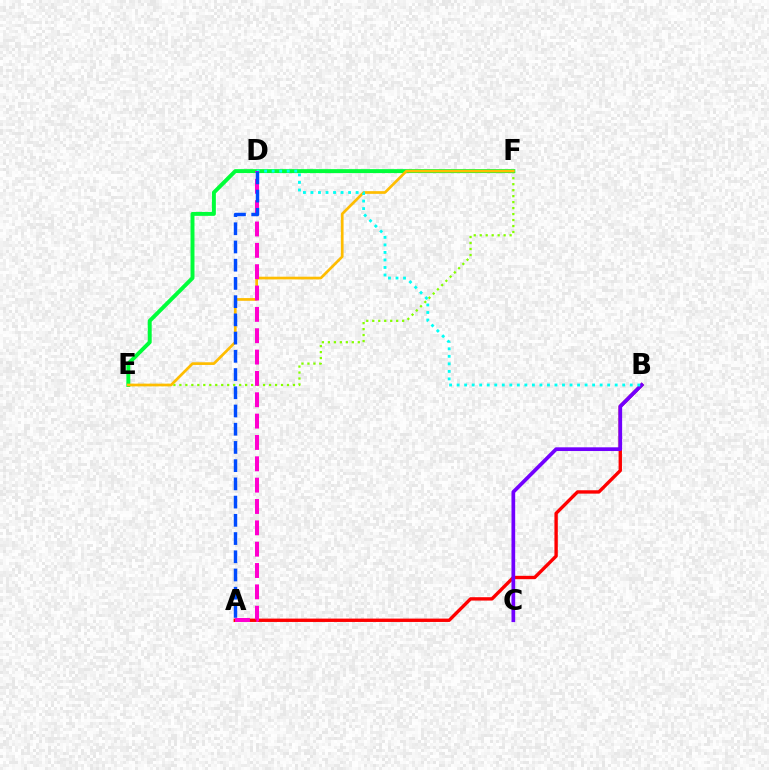{('E', 'F'): [{'color': '#84ff00', 'line_style': 'dotted', 'thickness': 1.62}, {'color': '#00ff39', 'line_style': 'solid', 'thickness': 2.84}, {'color': '#ffbd00', 'line_style': 'solid', 'thickness': 1.94}], ('A', 'B'): [{'color': '#ff0000', 'line_style': 'solid', 'thickness': 2.42}], ('B', 'C'): [{'color': '#7200ff', 'line_style': 'solid', 'thickness': 2.67}], ('B', 'D'): [{'color': '#00fff6', 'line_style': 'dotted', 'thickness': 2.04}], ('A', 'D'): [{'color': '#ff00cf', 'line_style': 'dashed', 'thickness': 2.9}, {'color': '#004bff', 'line_style': 'dashed', 'thickness': 2.48}]}